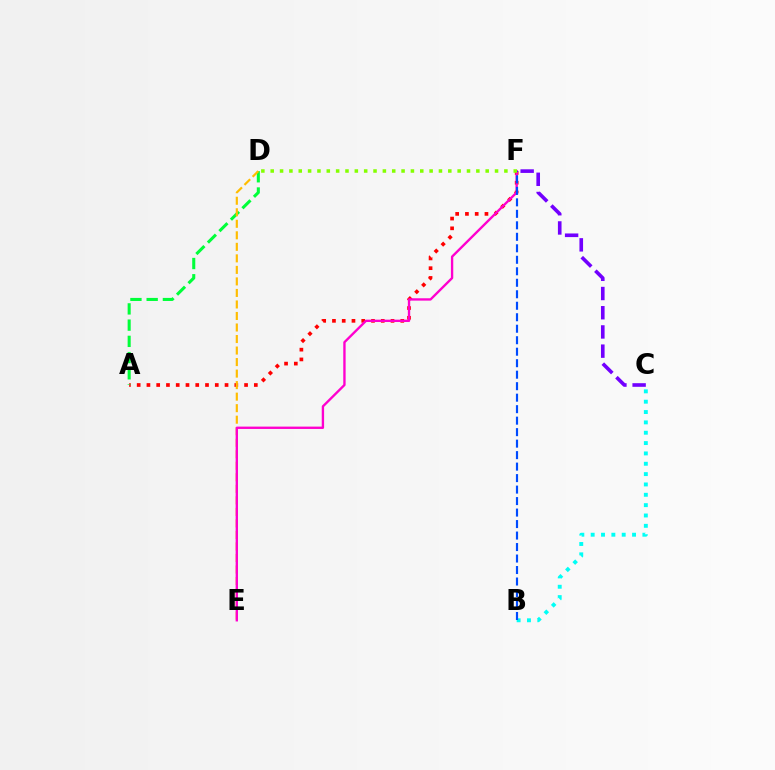{('A', 'F'): [{'color': '#ff0000', 'line_style': 'dotted', 'thickness': 2.65}], ('A', 'D'): [{'color': '#00ff39', 'line_style': 'dashed', 'thickness': 2.21}], ('C', 'F'): [{'color': '#7200ff', 'line_style': 'dashed', 'thickness': 2.61}], ('B', 'C'): [{'color': '#00fff6', 'line_style': 'dotted', 'thickness': 2.81}], ('D', 'E'): [{'color': '#ffbd00', 'line_style': 'dashed', 'thickness': 1.57}], ('E', 'F'): [{'color': '#ff00cf', 'line_style': 'solid', 'thickness': 1.7}], ('B', 'F'): [{'color': '#004bff', 'line_style': 'dashed', 'thickness': 1.56}], ('D', 'F'): [{'color': '#84ff00', 'line_style': 'dotted', 'thickness': 2.54}]}